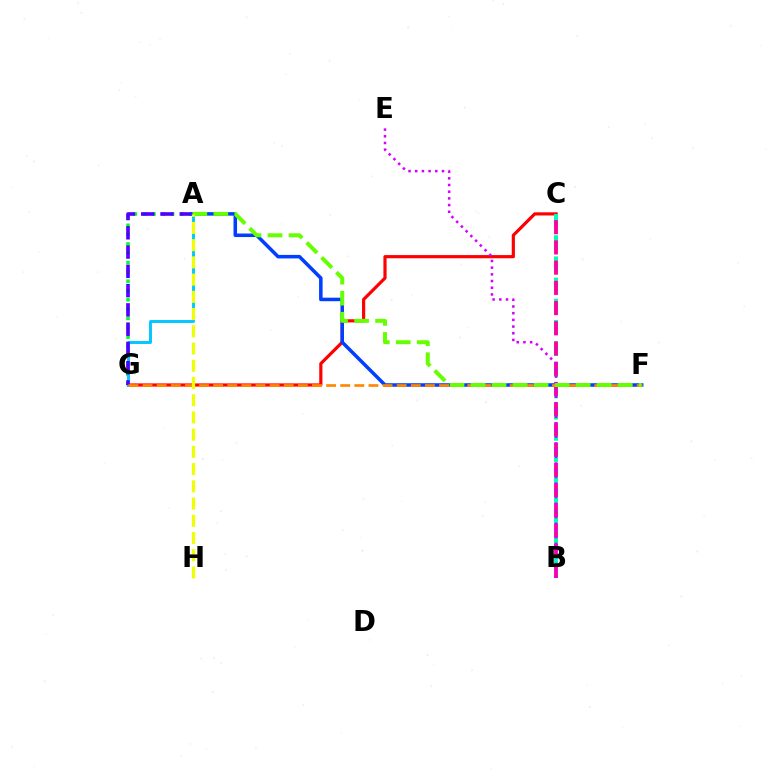{('A', 'G'): [{'color': '#00ff27', 'line_style': 'dotted', 'thickness': 2.53}, {'color': '#00c7ff', 'line_style': 'solid', 'thickness': 2.09}, {'color': '#4f00ff', 'line_style': 'dashed', 'thickness': 2.62}], ('C', 'G'): [{'color': '#ff0000', 'line_style': 'solid', 'thickness': 2.29}], ('A', 'F'): [{'color': '#003fff', 'line_style': 'solid', 'thickness': 2.54}, {'color': '#66ff00', 'line_style': 'dashed', 'thickness': 2.85}], ('B', 'C'): [{'color': '#00ffaf', 'line_style': 'dashed', 'thickness': 2.88}, {'color': '#ff00a0', 'line_style': 'dashed', 'thickness': 2.75}], ('B', 'E'): [{'color': '#d600ff', 'line_style': 'dotted', 'thickness': 1.82}], ('F', 'G'): [{'color': '#ff8800', 'line_style': 'dashed', 'thickness': 1.92}], ('A', 'H'): [{'color': '#eeff00', 'line_style': 'dashed', 'thickness': 2.34}]}